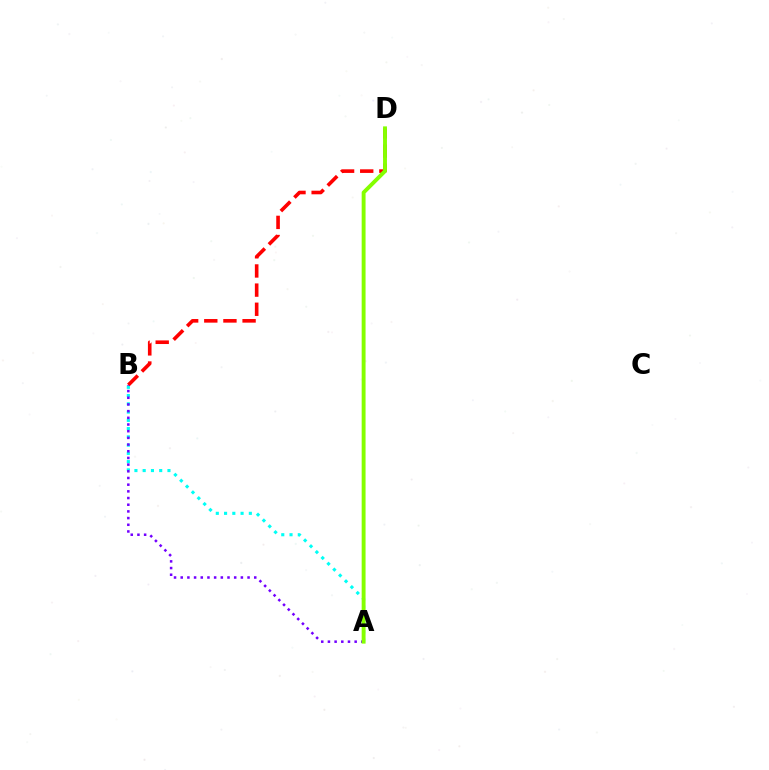{('A', 'B'): [{'color': '#00fff6', 'line_style': 'dotted', 'thickness': 2.24}, {'color': '#7200ff', 'line_style': 'dotted', 'thickness': 1.82}], ('B', 'D'): [{'color': '#ff0000', 'line_style': 'dashed', 'thickness': 2.6}], ('A', 'D'): [{'color': '#84ff00', 'line_style': 'solid', 'thickness': 2.8}]}